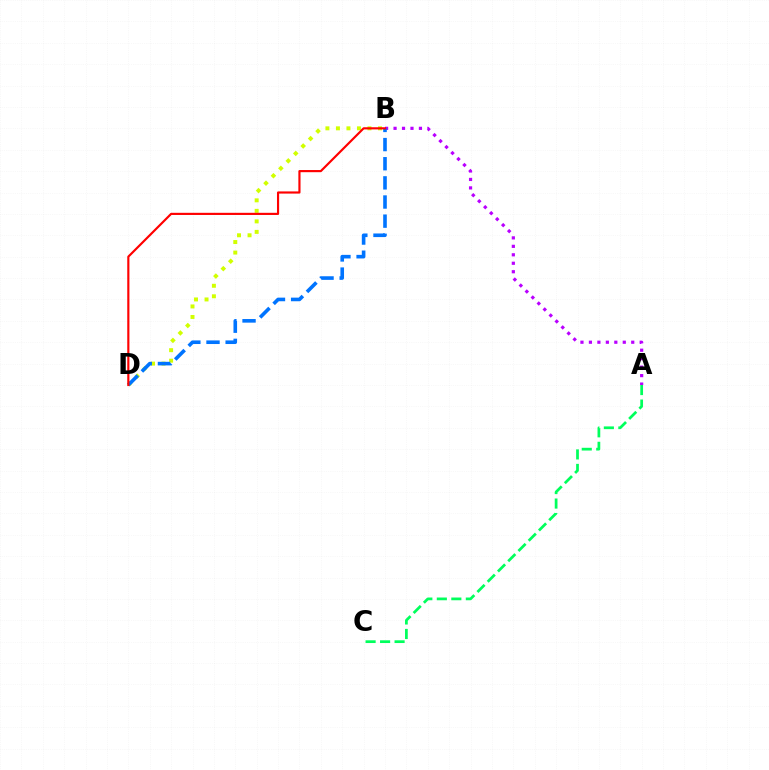{('A', 'C'): [{'color': '#00ff5c', 'line_style': 'dashed', 'thickness': 1.97}], ('A', 'B'): [{'color': '#b900ff', 'line_style': 'dotted', 'thickness': 2.3}], ('B', 'D'): [{'color': '#d1ff00', 'line_style': 'dotted', 'thickness': 2.86}, {'color': '#0074ff', 'line_style': 'dashed', 'thickness': 2.6}, {'color': '#ff0000', 'line_style': 'solid', 'thickness': 1.56}]}